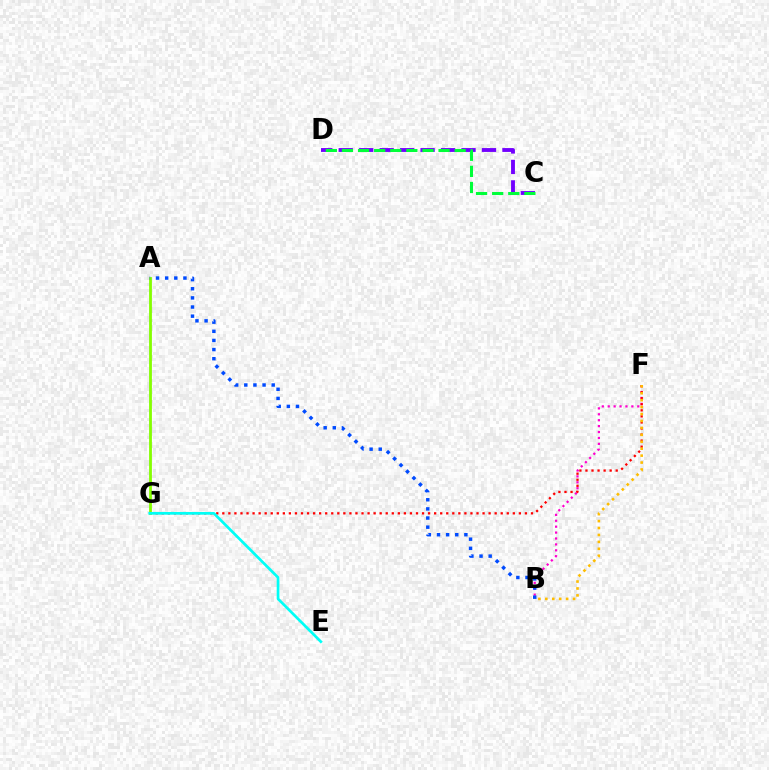{('B', 'F'): [{'color': '#ff00cf', 'line_style': 'dotted', 'thickness': 1.61}, {'color': '#ffbd00', 'line_style': 'dotted', 'thickness': 1.88}], ('F', 'G'): [{'color': '#ff0000', 'line_style': 'dotted', 'thickness': 1.64}], ('C', 'D'): [{'color': '#7200ff', 'line_style': 'dashed', 'thickness': 2.78}, {'color': '#00ff39', 'line_style': 'dashed', 'thickness': 2.19}], ('A', 'G'): [{'color': '#84ff00', 'line_style': 'solid', 'thickness': 2.02}], ('A', 'B'): [{'color': '#004bff', 'line_style': 'dotted', 'thickness': 2.48}], ('E', 'G'): [{'color': '#00fff6', 'line_style': 'solid', 'thickness': 1.95}]}